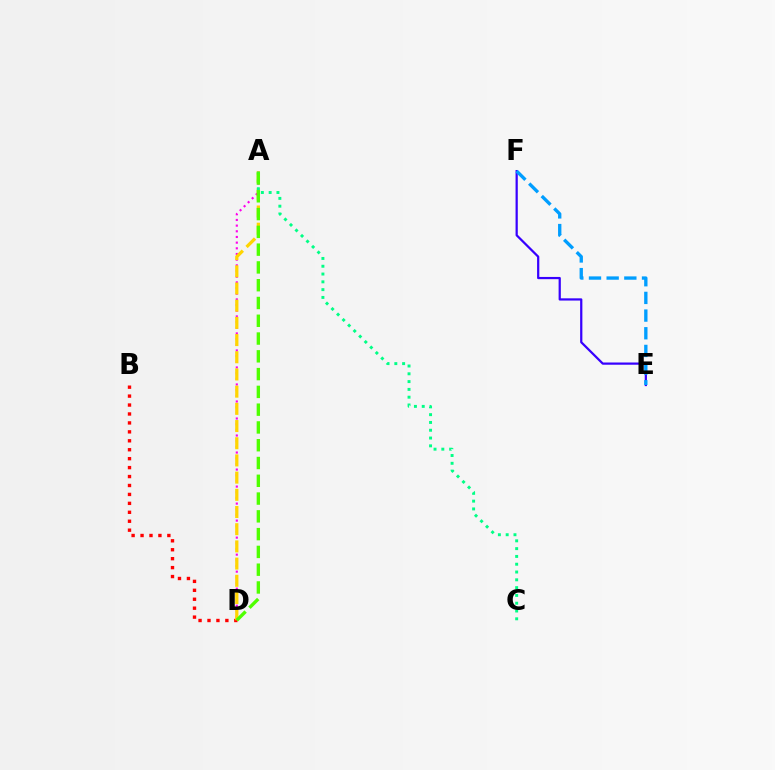{('A', 'D'): [{'color': '#ff00ed', 'line_style': 'dotted', 'thickness': 1.54}, {'color': '#ffd500', 'line_style': 'dashed', 'thickness': 2.34}, {'color': '#4fff00', 'line_style': 'dashed', 'thickness': 2.42}], ('B', 'D'): [{'color': '#ff0000', 'line_style': 'dotted', 'thickness': 2.43}], ('E', 'F'): [{'color': '#3700ff', 'line_style': 'solid', 'thickness': 1.61}, {'color': '#009eff', 'line_style': 'dashed', 'thickness': 2.4}], ('A', 'C'): [{'color': '#00ff86', 'line_style': 'dotted', 'thickness': 2.12}]}